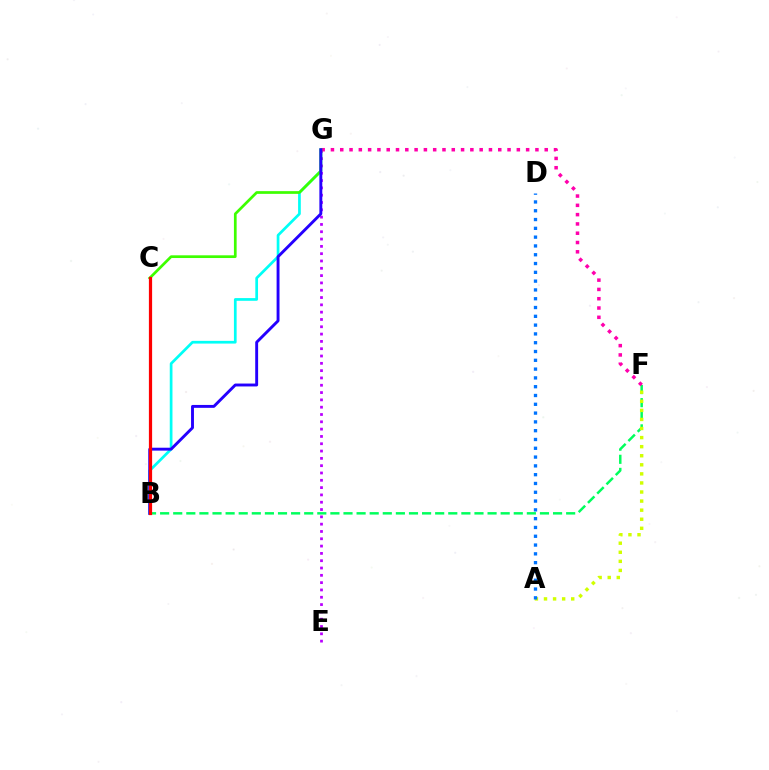{('B', 'F'): [{'color': '#00ff5c', 'line_style': 'dashed', 'thickness': 1.78}], ('B', 'G'): [{'color': '#00fff6', 'line_style': 'solid', 'thickness': 1.95}, {'color': '#2500ff', 'line_style': 'solid', 'thickness': 2.09}], ('B', 'C'): [{'color': '#ff9400', 'line_style': 'dashed', 'thickness': 1.96}, {'color': '#ff0000', 'line_style': 'solid', 'thickness': 2.32}], ('A', 'F'): [{'color': '#d1ff00', 'line_style': 'dotted', 'thickness': 2.46}], ('A', 'D'): [{'color': '#0074ff', 'line_style': 'dotted', 'thickness': 2.39}], ('E', 'G'): [{'color': '#b900ff', 'line_style': 'dotted', 'thickness': 1.99}], ('F', 'G'): [{'color': '#ff00ac', 'line_style': 'dotted', 'thickness': 2.53}], ('C', 'G'): [{'color': '#3dff00', 'line_style': 'solid', 'thickness': 1.95}]}